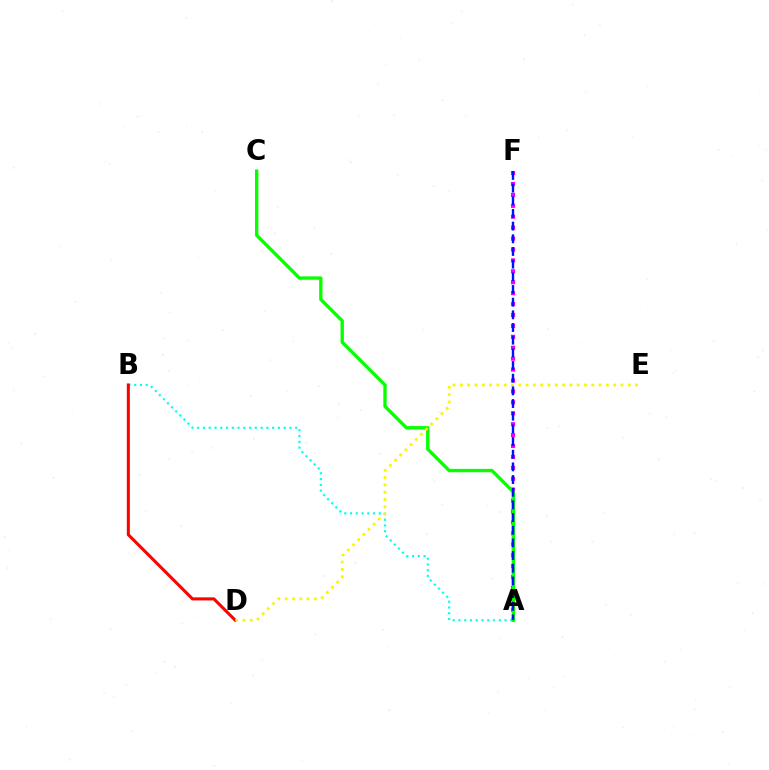{('A', 'F'): [{'color': '#ee00ff', 'line_style': 'dotted', 'thickness': 2.97}, {'color': '#0010ff', 'line_style': 'dashed', 'thickness': 1.72}], ('A', 'B'): [{'color': '#00fff6', 'line_style': 'dotted', 'thickness': 1.57}], ('B', 'D'): [{'color': '#ff0000', 'line_style': 'solid', 'thickness': 2.21}], ('A', 'C'): [{'color': '#08ff00', 'line_style': 'solid', 'thickness': 2.41}], ('D', 'E'): [{'color': '#fcf500', 'line_style': 'dotted', 'thickness': 1.98}]}